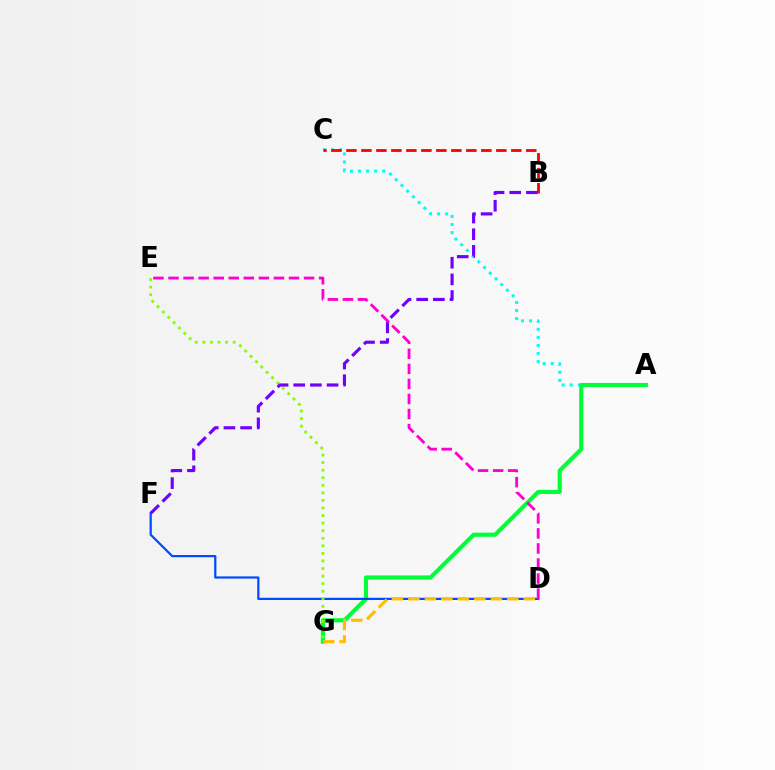{('A', 'C'): [{'color': '#00fff6', 'line_style': 'dotted', 'thickness': 2.19}], ('A', 'G'): [{'color': '#00ff39', 'line_style': 'solid', 'thickness': 2.98}], ('D', 'F'): [{'color': '#004bff', 'line_style': 'solid', 'thickness': 1.6}], ('E', 'G'): [{'color': '#84ff00', 'line_style': 'dotted', 'thickness': 2.06}], ('D', 'G'): [{'color': '#ffbd00', 'line_style': 'dashed', 'thickness': 2.24}], ('B', 'C'): [{'color': '#ff0000', 'line_style': 'dashed', 'thickness': 2.04}], ('B', 'F'): [{'color': '#7200ff', 'line_style': 'dashed', 'thickness': 2.26}], ('D', 'E'): [{'color': '#ff00cf', 'line_style': 'dashed', 'thickness': 2.05}]}